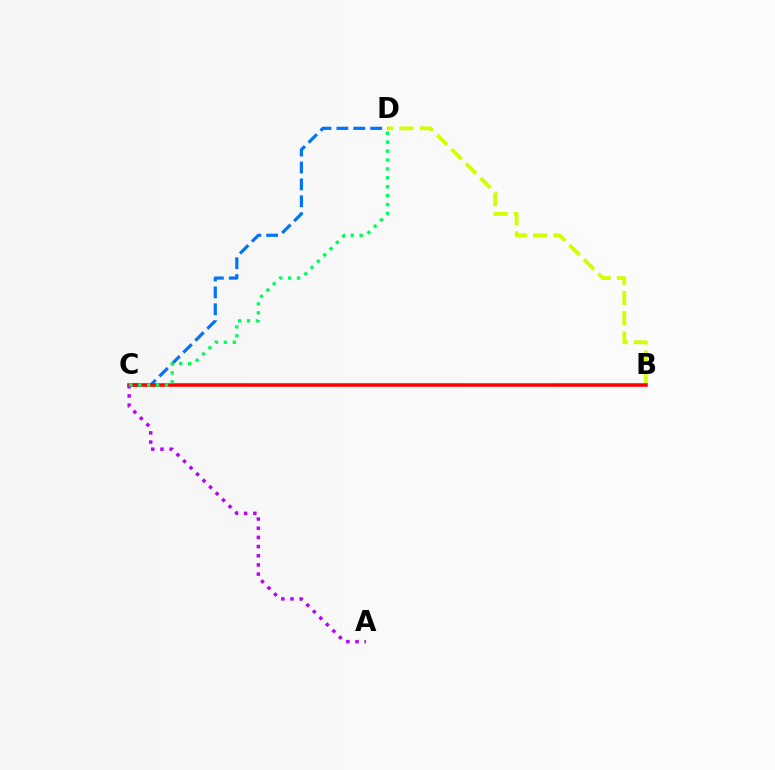{('B', 'D'): [{'color': '#d1ff00', 'line_style': 'dashed', 'thickness': 2.76}], ('C', 'D'): [{'color': '#0074ff', 'line_style': 'dashed', 'thickness': 2.3}, {'color': '#00ff5c', 'line_style': 'dotted', 'thickness': 2.42}], ('B', 'C'): [{'color': '#ff0000', 'line_style': 'solid', 'thickness': 2.55}], ('A', 'C'): [{'color': '#b900ff', 'line_style': 'dotted', 'thickness': 2.49}]}